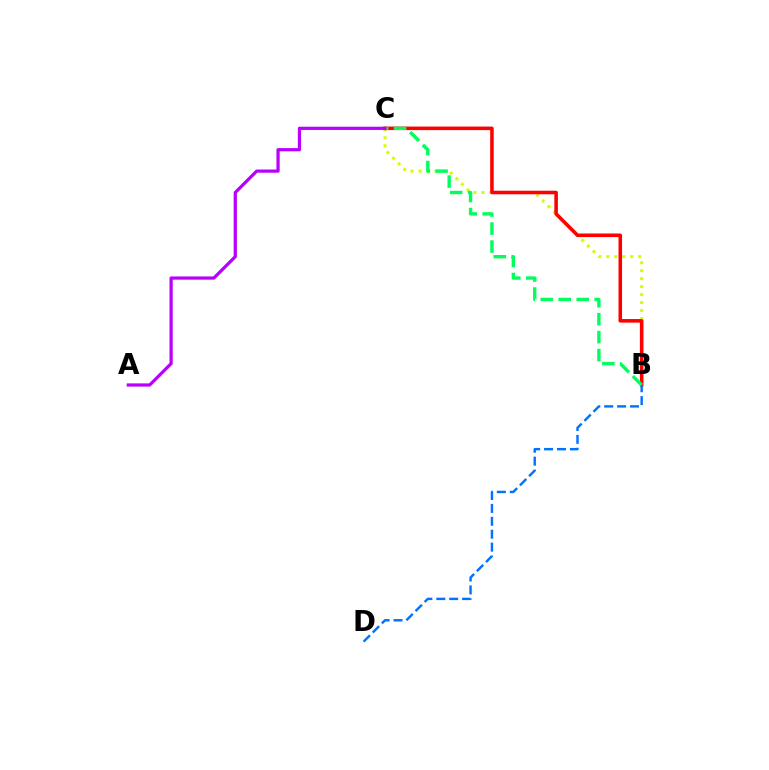{('B', 'C'): [{'color': '#d1ff00', 'line_style': 'dotted', 'thickness': 2.17}, {'color': '#ff0000', 'line_style': 'solid', 'thickness': 2.56}, {'color': '#00ff5c', 'line_style': 'dashed', 'thickness': 2.44}], ('B', 'D'): [{'color': '#0074ff', 'line_style': 'dashed', 'thickness': 1.75}], ('A', 'C'): [{'color': '#b900ff', 'line_style': 'solid', 'thickness': 2.32}]}